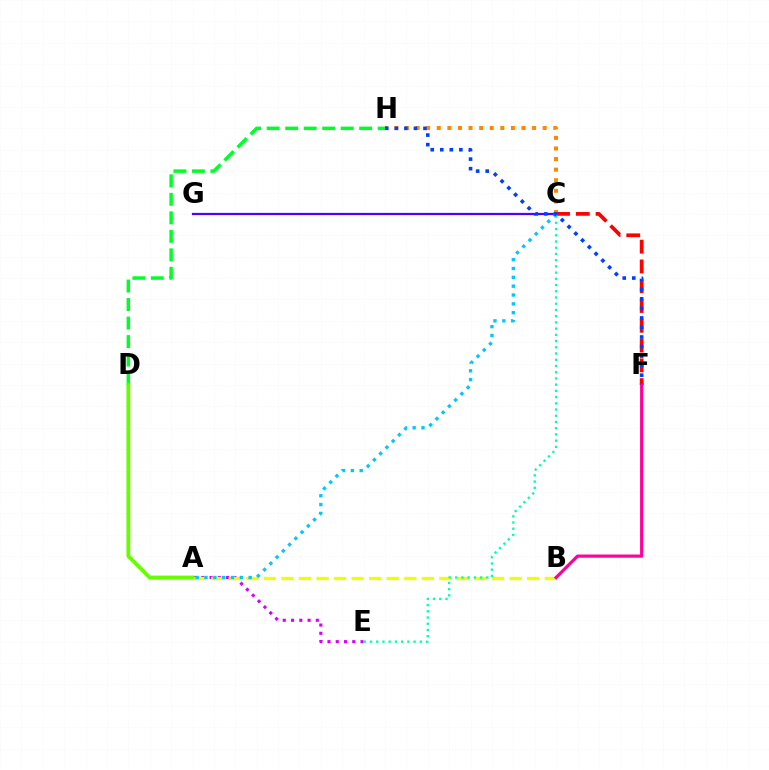{('D', 'H'): [{'color': '#00ff27', 'line_style': 'dashed', 'thickness': 2.51}], ('A', 'E'): [{'color': '#d600ff', 'line_style': 'dotted', 'thickness': 2.25}], ('C', 'H'): [{'color': '#ff8800', 'line_style': 'dotted', 'thickness': 2.88}], ('A', 'B'): [{'color': '#eeff00', 'line_style': 'dashed', 'thickness': 2.38}], ('C', 'F'): [{'color': '#ff0000', 'line_style': 'dashed', 'thickness': 2.69}], ('C', 'G'): [{'color': '#4f00ff', 'line_style': 'solid', 'thickness': 1.62}], ('A', 'D'): [{'color': '#66ff00', 'line_style': 'solid', 'thickness': 2.75}], ('C', 'E'): [{'color': '#00ffaf', 'line_style': 'dotted', 'thickness': 1.69}], ('A', 'C'): [{'color': '#00c7ff', 'line_style': 'dotted', 'thickness': 2.4}], ('F', 'H'): [{'color': '#003fff', 'line_style': 'dotted', 'thickness': 2.59}], ('B', 'F'): [{'color': '#ff00a0', 'line_style': 'solid', 'thickness': 2.29}]}